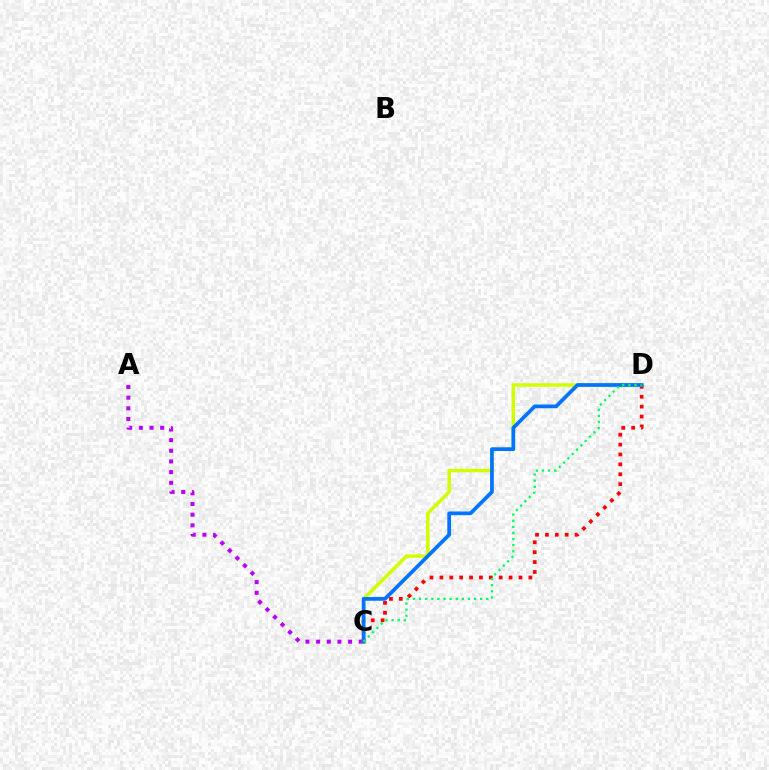{('C', 'D'): [{'color': '#ff0000', 'line_style': 'dotted', 'thickness': 2.69}, {'color': '#d1ff00', 'line_style': 'solid', 'thickness': 2.5}, {'color': '#0074ff', 'line_style': 'solid', 'thickness': 2.67}, {'color': '#00ff5c', 'line_style': 'dotted', 'thickness': 1.66}], ('A', 'C'): [{'color': '#b900ff', 'line_style': 'dotted', 'thickness': 2.9}]}